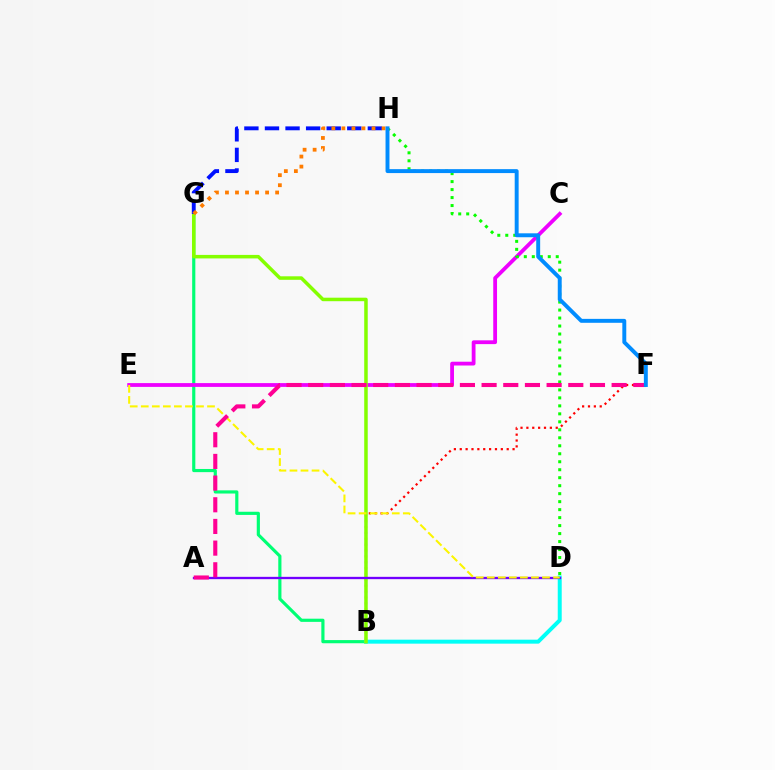{('B', 'G'): [{'color': '#00ff74', 'line_style': 'solid', 'thickness': 2.28}, {'color': '#84ff00', 'line_style': 'solid', 'thickness': 2.53}], ('C', 'E'): [{'color': '#ee00ff', 'line_style': 'solid', 'thickness': 2.73}], ('B', 'F'): [{'color': '#ff0000', 'line_style': 'dotted', 'thickness': 1.59}], ('B', 'D'): [{'color': '#00fff6', 'line_style': 'solid', 'thickness': 2.86}], ('A', 'D'): [{'color': '#7200ff', 'line_style': 'solid', 'thickness': 1.67}], ('G', 'H'): [{'color': '#0010ff', 'line_style': 'dashed', 'thickness': 2.8}, {'color': '#ff7c00', 'line_style': 'dotted', 'thickness': 2.73}], ('D', 'E'): [{'color': '#fcf500', 'line_style': 'dashed', 'thickness': 1.5}], ('D', 'H'): [{'color': '#08ff00', 'line_style': 'dotted', 'thickness': 2.17}], ('A', 'F'): [{'color': '#ff0094', 'line_style': 'dashed', 'thickness': 2.94}], ('F', 'H'): [{'color': '#008cff', 'line_style': 'solid', 'thickness': 2.83}]}